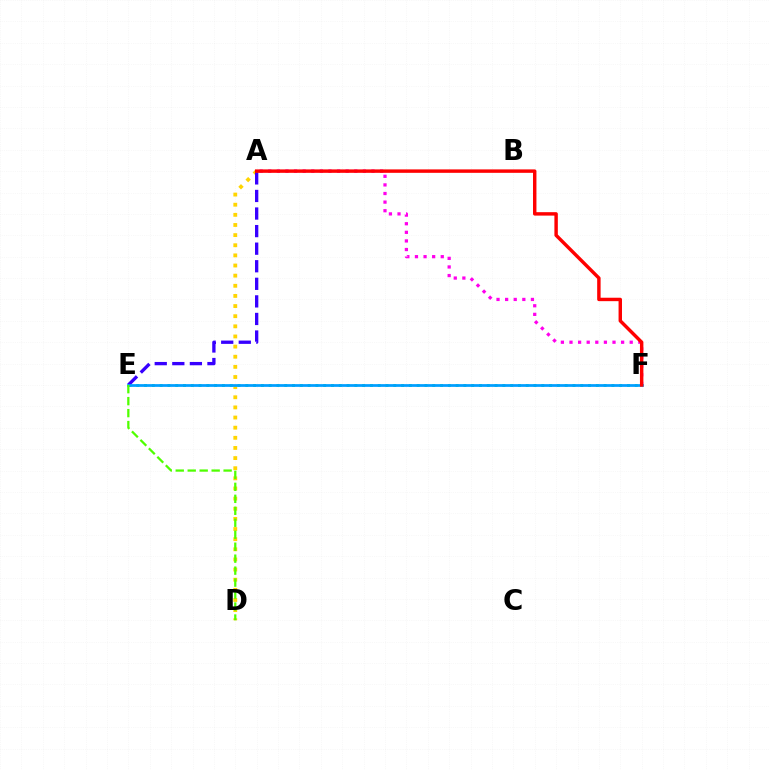{('A', 'D'): [{'color': '#ffd500', 'line_style': 'dotted', 'thickness': 2.75}], ('E', 'F'): [{'color': '#00ff86', 'line_style': 'dotted', 'thickness': 2.12}, {'color': '#009eff', 'line_style': 'solid', 'thickness': 1.97}], ('A', 'F'): [{'color': '#ff00ed', 'line_style': 'dotted', 'thickness': 2.34}, {'color': '#ff0000', 'line_style': 'solid', 'thickness': 2.47}], ('A', 'E'): [{'color': '#3700ff', 'line_style': 'dashed', 'thickness': 2.39}], ('D', 'E'): [{'color': '#4fff00', 'line_style': 'dashed', 'thickness': 1.63}]}